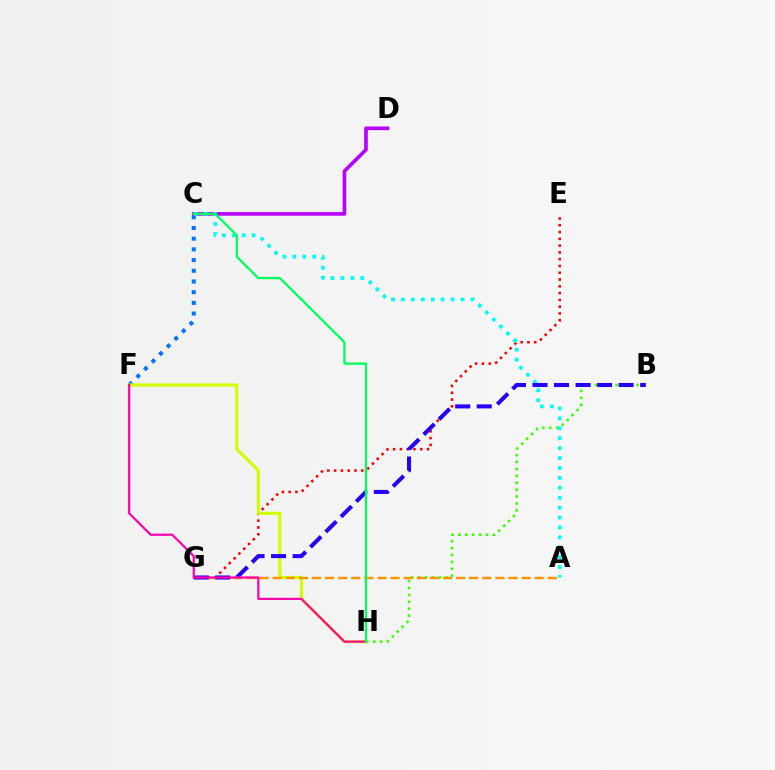{('C', 'F'): [{'color': '#0074ff', 'line_style': 'dotted', 'thickness': 2.91}], ('E', 'G'): [{'color': '#ff0000', 'line_style': 'dotted', 'thickness': 1.84}], ('B', 'H'): [{'color': '#3dff00', 'line_style': 'dotted', 'thickness': 1.88}], ('F', 'H'): [{'color': '#d1ff00', 'line_style': 'solid', 'thickness': 2.28}, {'color': '#ff00ac', 'line_style': 'solid', 'thickness': 1.58}], ('C', 'D'): [{'color': '#b900ff', 'line_style': 'solid', 'thickness': 2.64}], ('A', 'G'): [{'color': '#ff9400', 'line_style': 'dashed', 'thickness': 1.78}], ('A', 'C'): [{'color': '#00fff6', 'line_style': 'dotted', 'thickness': 2.69}], ('B', 'G'): [{'color': '#2500ff', 'line_style': 'dashed', 'thickness': 2.93}], ('C', 'H'): [{'color': '#00ff5c', 'line_style': 'solid', 'thickness': 1.65}]}